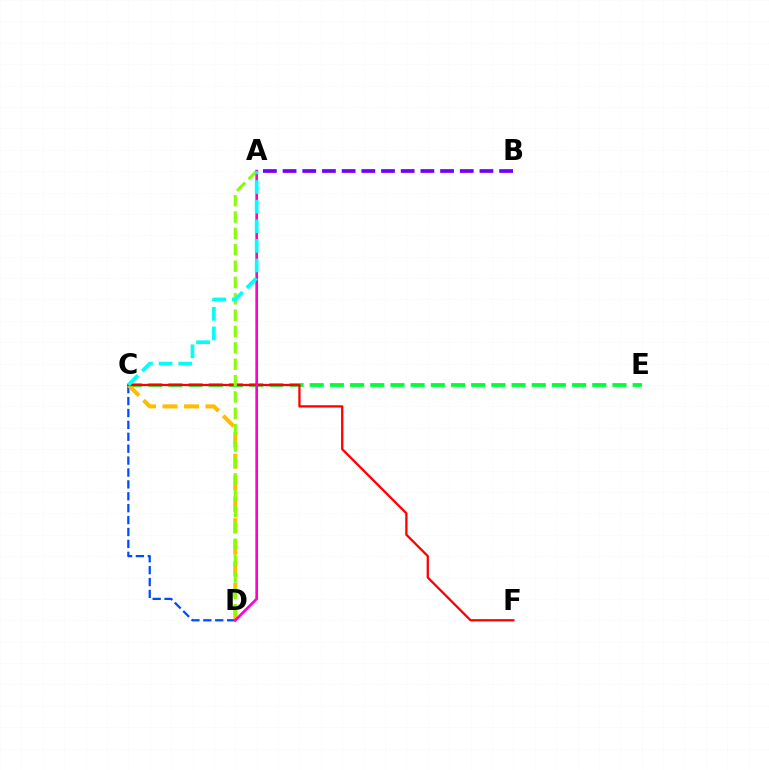{('C', 'E'): [{'color': '#00ff39', 'line_style': 'dashed', 'thickness': 2.74}], ('C', 'D'): [{'color': '#004bff', 'line_style': 'dashed', 'thickness': 1.62}, {'color': '#ffbd00', 'line_style': 'dashed', 'thickness': 2.92}], ('C', 'F'): [{'color': '#ff0000', 'line_style': 'solid', 'thickness': 1.64}], ('A', 'D'): [{'color': '#84ff00', 'line_style': 'dashed', 'thickness': 2.22}, {'color': '#ff00cf', 'line_style': 'solid', 'thickness': 1.91}], ('A', 'C'): [{'color': '#00fff6', 'line_style': 'dashed', 'thickness': 2.67}], ('A', 'B'): [{'color': '#7200ff', 'line_style': 'dashed', 'thickness': 2.67}]}